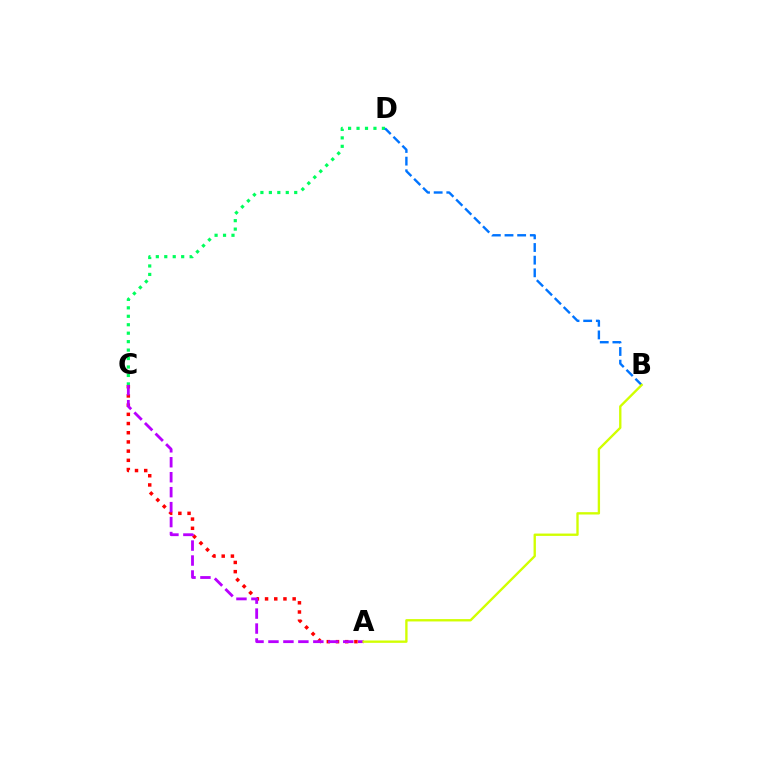{('A', 'C'): [{'color': '#ff0000', 'line_style': 'dotted', 'thickness': 2.5}, {'color': '#b900ff', 'line_style': 'dashed', 'thickness': 2.03}], ('C', 'D'): [{'color': '#00ff5c', 'line_style': 'dotted', 'thickness': 2.3}], ('B', 'D'): [{'color': '#0074ff', 'line_style': 'dashed', 'thickness': 1.72}], ('A', 'B'): [{'color': '#d1ff00', 'line_style': 'solid', 'thickness': 1.69}]}